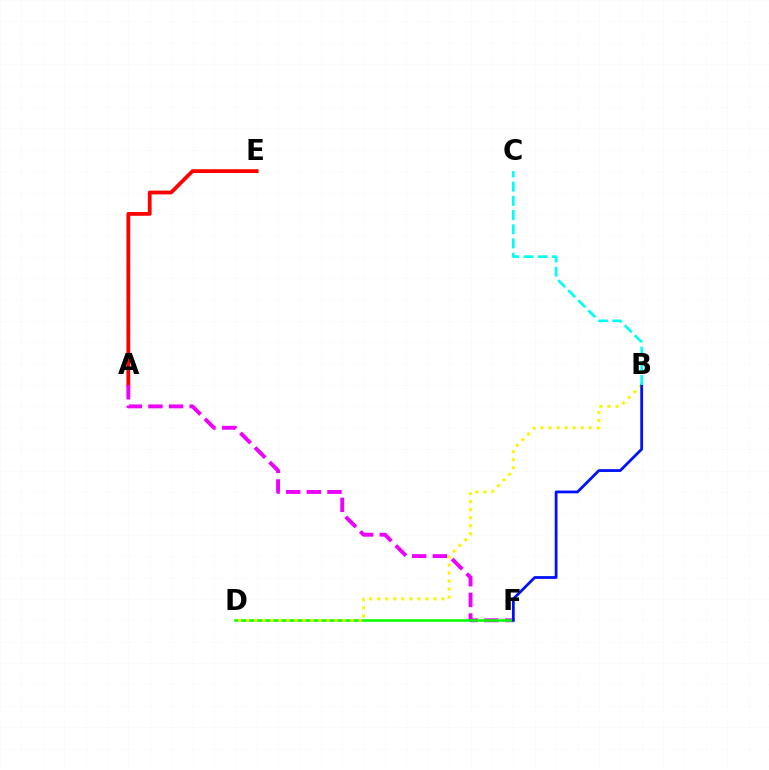{('A', 'E'): [{'color': '#ff0000', 'line_style': 'solid', 'thickness': 2.71}], ('A', 'F'): [{'color': '#ee00ff', 'line_style': 'dashed', 'thickness': 2.8}], ('D', 'F'): [{'color': '#08ff00', 'line_style': 'solid', 'thickness': 1.84}], ('B', 'D'): [{'color': '#fcf500', 'line_style': 'dotted', 'thickness': 2.18}], ('B', 'F'): [{'color': '#0010ff', 'line_style': 'solid', 'thickness': 2.0}], ('B', 'C'): [{'color': '#00fff6', 'line_style': 'dashed', 'thickness': 1.93}]}